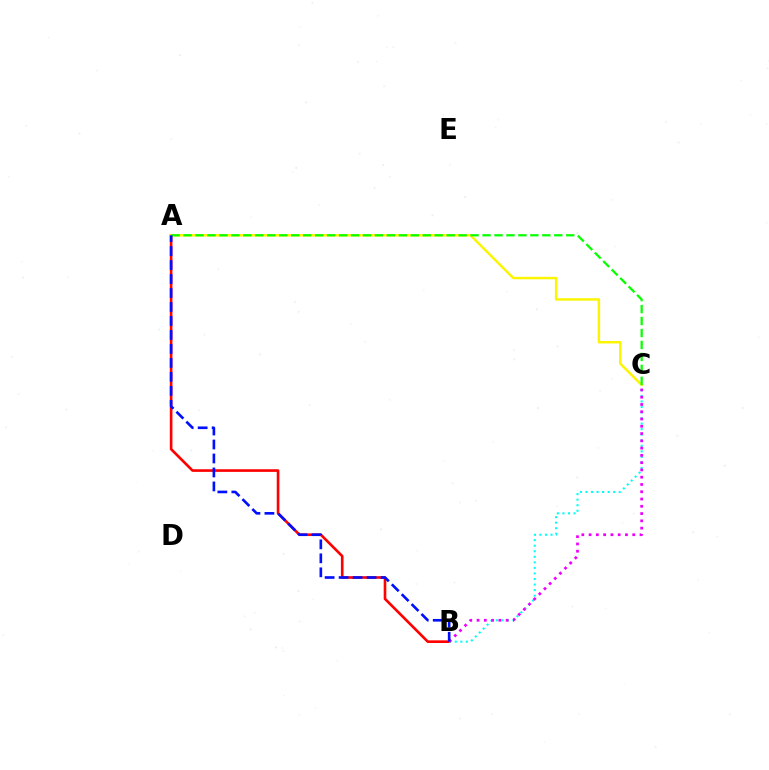{('A', 'B'): [{'color': '#ff0000', 'line_style': 'solid', 'thickness': 1.9}, {'color': '#0010ff', 'line_style': 'dashed', 'thickness': 1.9}], ('B', 'C'): [{'color': '#00fff6', 'line_style': 'dotted', 'thickness': 1.51}, {'color': '#ee00ff', 'line_style': 'dotted', 'thickness': 1.98}], ('A', 'C'): [{'color': '#fcf500', 'line_style': 'solid', 'thickness': 1.77}, {'color': '#08ff00', 'line_style': 'dashed', 'thickness': 1.62}]}